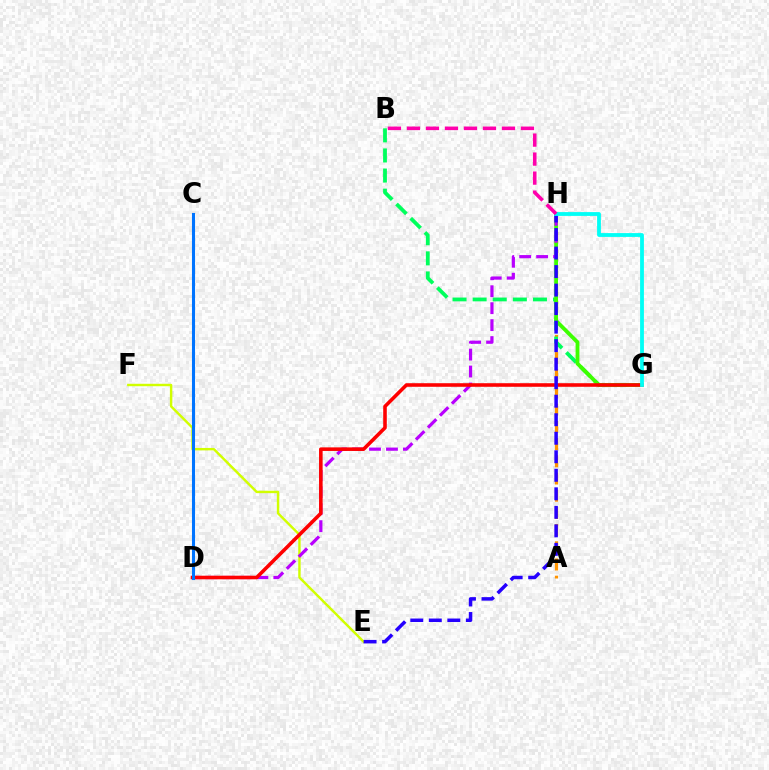{('A', 'H'): [{'color': '#ff9400', 'line_style': 'dashed', 'thickness': 2.34}], ('B', 'G'): [{'color': '#00ff5c', 'line_style': 'dashed', 'thickness': 2.73}], ('E', 'F'): [{'color': '#d1ff00', 'line_style': 'solid', 'thickness': 1.75}], ('G', 'H'): [{'color': '#3dff00', 'line_style': 'solid', 'thickness': 2.75}, {'color': '#00fff6', 'line_style': 'solid', 'thickness': 2.74}], ('D', 'H'): [{'color': '#b900ff', 'line_style': 'dashed', 'thickness': 2.3}], ('D', 'G'): [{'color': '#ff0000', 'line_style': 'solid', 'thickness': 2.58}], ('E', 'H'): [{'color': '#2500ff', 'line_style': 'dashed', 'thickness': 2.52}], ('C', 'D'): [{'color': '#0074ff', 'line_style': 'solid', 'thickness': 2.21}], ('B', 'H'): [{'color': '#ff00ac', 'line_style': 'dashed', 'thickness': 2.58}]}